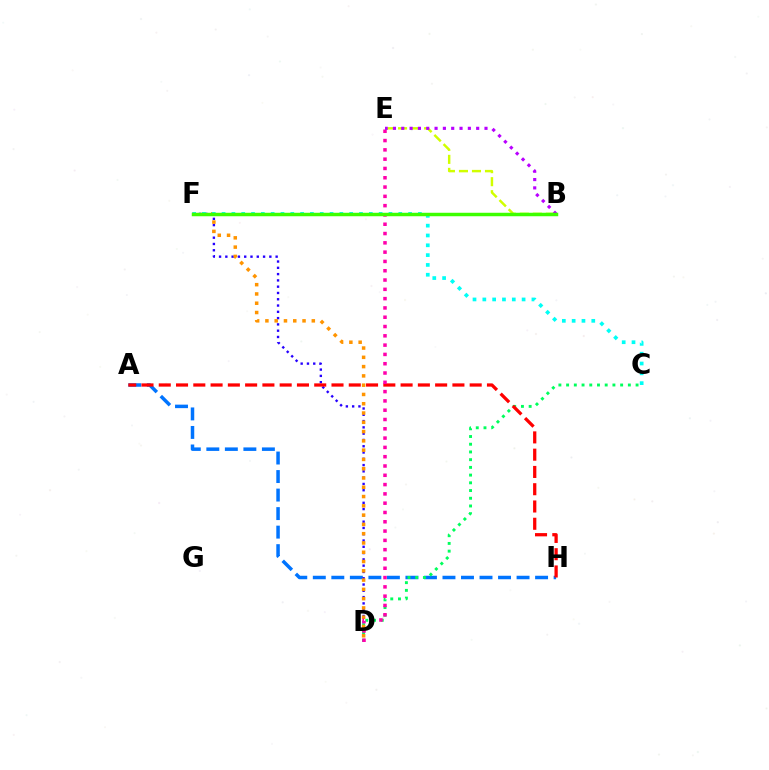{('A', 'H'): [{'color': '#0074ff', 'line_style': 'dashed', 'thickness': 2.52}, {'color': '#ff0000', 'line_style': 'dashed', 'thickness': 2.35}], ('D', 'F'): [{'color': '#2500ff', 'line_style': 'dotted', 'thickness': 1.71}, {'color': '#ff9400', 'line_style': 'dotted', 'thickness': 2.52}], ('C', 'D'): [{'color': '#00ff5c', 'line_style': 'dotted', 'thickness': 2.1}], ('D', 'E'): [{'color': '#ff00ac', 'line_style': 'dotted', 'thickness': 2.53}], ('C', 'F'): [{'color': '#00fff6', 'line_style': 'dotted', 'thickness': 2.67}], ('B', 'E'): [{'color': '#d1ff00', 'line_style': 'dashed', 'thickness': 1.77}, {'color': '#b900ff', 'line_style': 'dotted', 'thickness': 2.26}], ('B', 'F'): [{'color': '#3dff00', 'line_style': 'solid', 'thickness': 2.5}]}